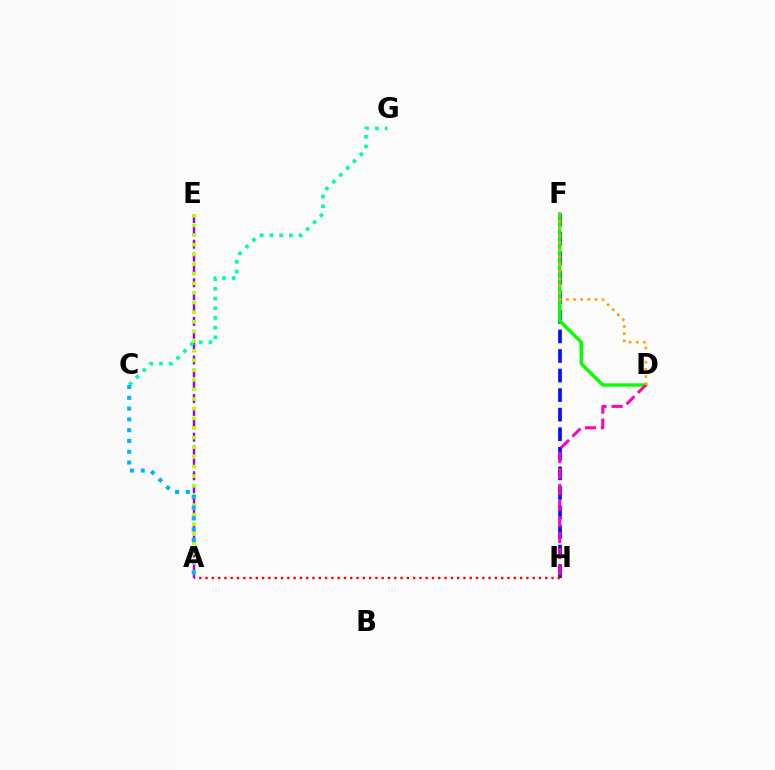{('A', 'E'): [{'color': '#9b00ff', 'line_style': 'dashed', 'thickness': 1.75}, {'color': '#b3ff00', 'line_style': 'dotted', 'thickness': 2.62}], ('C', 'G'): [{'color': '#00ff9d', 'line_style': 'dotted', 'thickness': 2.64}], ('F', 'H'): [{'color': '#0010ff', 'line_style': 'dashed', 'thickness': 2.66}], ('A', 'H'): [{'color': '#ff0000', 'line_style': 'dotted', 'thickness': 1.71}], ('D', 'F'): [{'color': '#08ff00', 'line_style': 'solid', 'thickness': 2.46}, {'color': '#ffa500', 'line_style': 'dotted', 'thickness': 1.94}], ('D', 'H'): [{'color': '#ff00bd', 'line_style': 'dashed', 'thickness': 2.17}], ('A', 'C'): [{'color': '#00b5ff', 'line_style': 'dotted', 'thickness': 2.93}]}